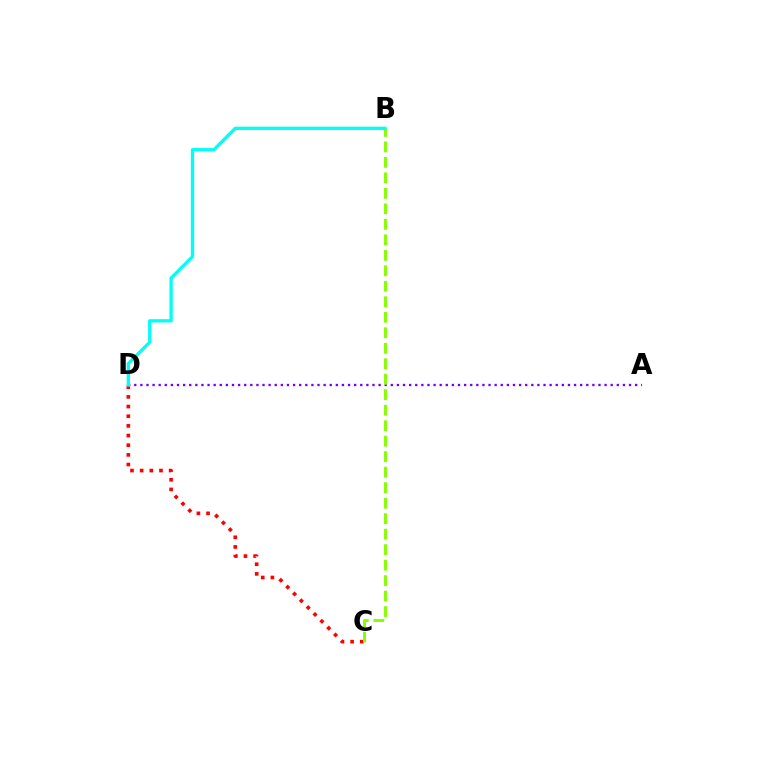{('C', 'D'): [{'color': '#ff0000', 'line_style': 'dotted', 'thickness': 2.63}], ('A', 'D'): [{'color': '#7200ff', 'line_style': 'dotted', 'thickness': 1.66}], ('B', 'C'): [{'color': '#84ff00', 'line_style': 'dashed', 'thickness': 2.1}], ('B', 'D'): [{'color': '#00fff6', 'line_style': 'solid', 'thickness': 2.38}]}